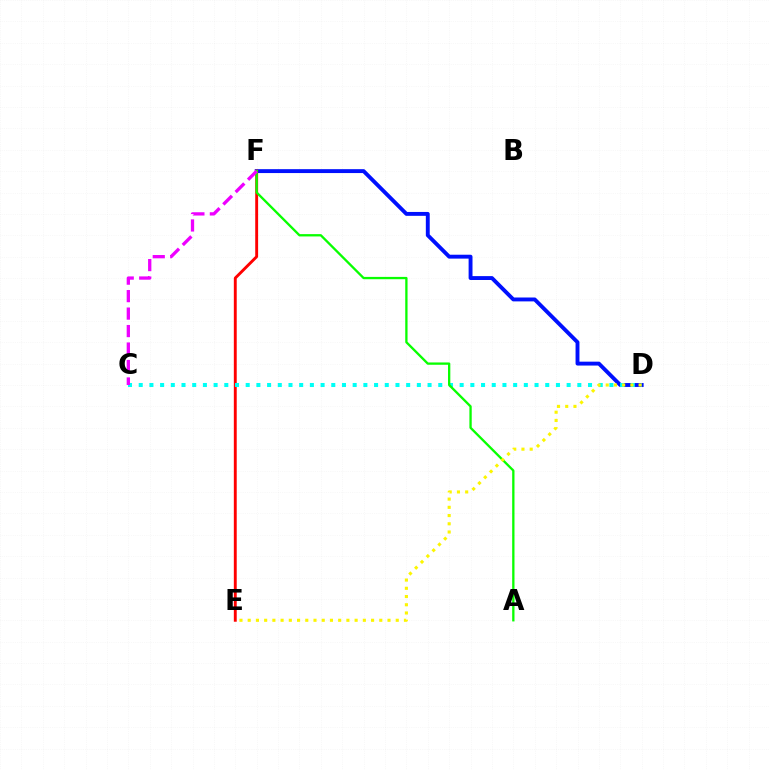{('D', 'F'): [{'color': '#0010ff', 'line_style': 'solid', 'thickness': 2.8}], ('E', 'F'): [{'color': '#ff0000', 'line_style': 'solid', 'thickness': 2.08}], ('C', 'D'): [{'color': '#00fff6', 'line_style': 'dotted', 'thickness': 2.91}], ('A', 'F'): [{'color': '#08ff00', 'line_style': 'solid', 'thickness': 1.66}], ('C', 'F'): [{'color': '#ee00ff', 'line_style': 'dashed', 'thickness': 2.37}], ('D', 'E'): [{'color': '#fcf500', 'line_style': 'dotted', 'thickness': 2.23}]}